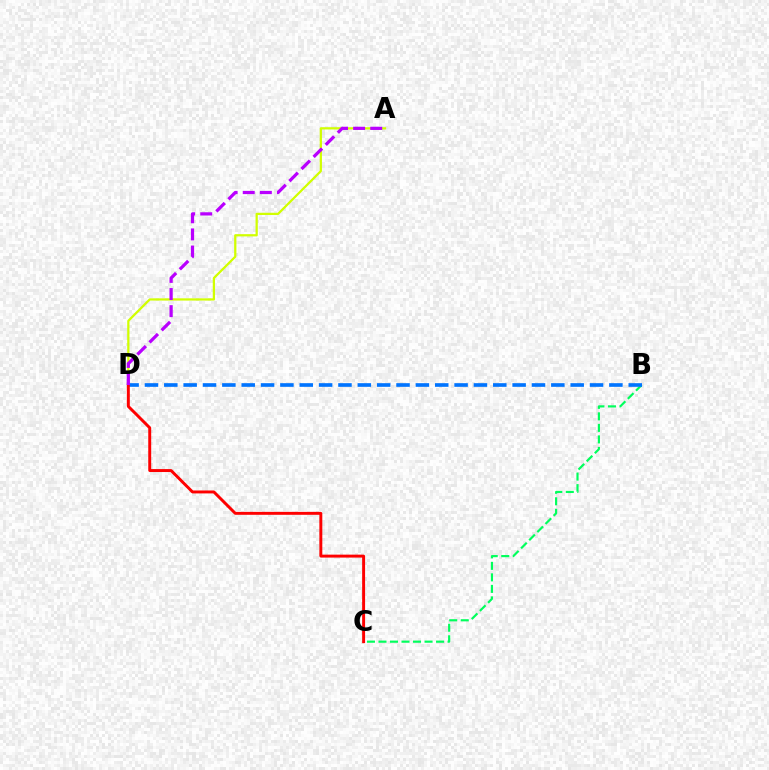{('A', 'D'): [{'color': '#d1ff00', 'line_style': 'solid', 'thickness': 1.62}, {'color': '#b900ff', 'line_style': 'dashed', 'thickness': 2.33}], ('B', 'C'): [{'color': '#00ff5c', 'line_style': 'dashed', 'thickness': 1.56}], ('B', 'D'): [{'color': '#0074ff', 'line_style': 'dashed', 'thickness': 2.63}], ('C', 'D'): [{'color': '#ff0000', 'line_style': 'solid', 'thickness': 2.12}]}